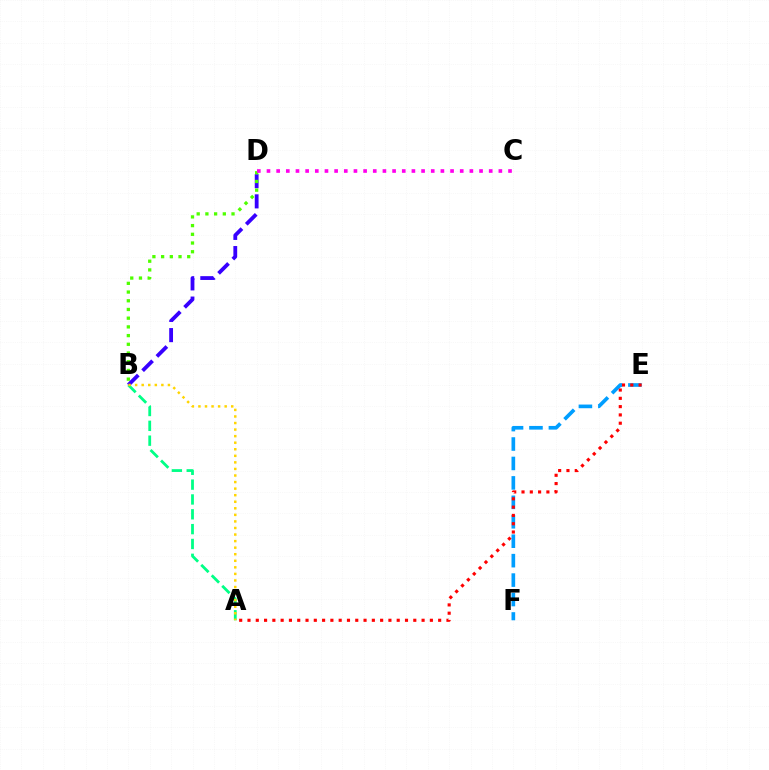{('E', 'F'): [{'color': '#009eff', 'line_style': 'dashed', 'thickness': 2.64}], ('A', 'B'): [{'color': '#00ff86', 'line_style': 'dashed', 'thickness': 2.02}, {'color': '#ffd500', 'line_style': 'dotted', 'thickness': 1.78}], ('B', 'D'): [{'color': '#3700ff', 'line_style': 'dashed', 'thickness': 2.74}, {'color': '#4fff00', 'line_style': 'dotted', 'thickness': 2.37}], ('C', 'D'): [{'color': '#ff00ed', 'line_style': 'dotted', 'thickness': 2.63}], ('A', 'E'): [{'color': '#ff0000', 'line_style': 'dotted', 'thickness': 2.25}]}